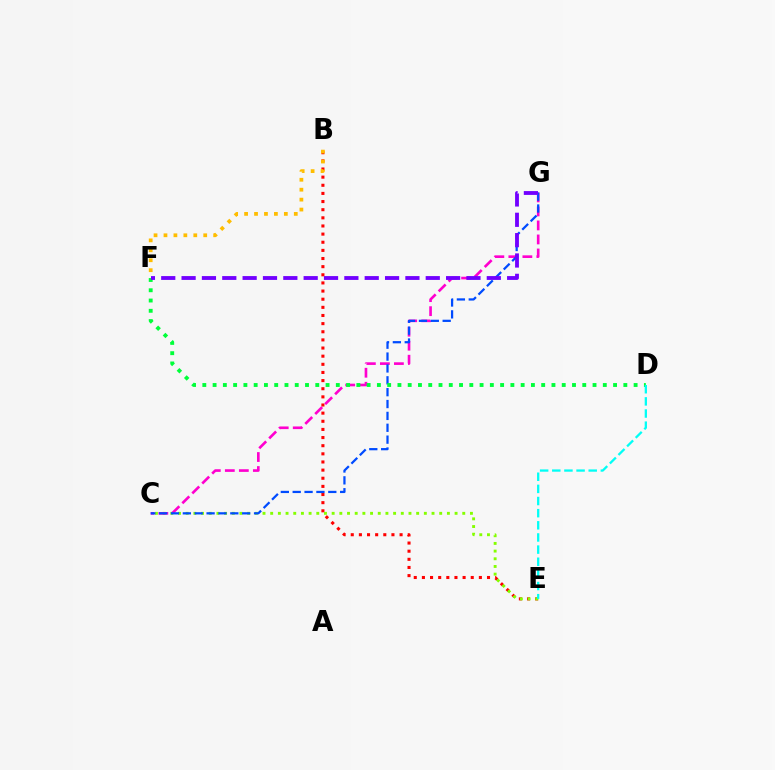{('B', 'E'): [{'color': '#ff0000', 'line_style': 'dotted', 'thickness': 2.21}], ('C', 'E'): [{'color': '#84ff00', 'line_style': 'dotted', 'thickness': 2.09}], ('B', 'F'): [{'color': '#ffbd00', 'line_style': 'dotted', 'thickness': 2.7}], ('C', 'G'): [{'color': '#ff00cf', 'line_style': 'dashed', 'thickness': 1.9}, {'color': '#004bff', 'line_style': 'dashed', 'thickness': 1.61}], ('D', 'F'): [{'color': '#00ff39', 'line_style': 'dotted', 'thickness': 2.79}], ('D', 'E'): [{'color': '#00fff6', 'line_style': 'dashed', 'thickness': 1.65}], ('F', 'G'): [{'color': '#7200ff', 'line_style': 'dashed', 'thickness': 2.76}]}